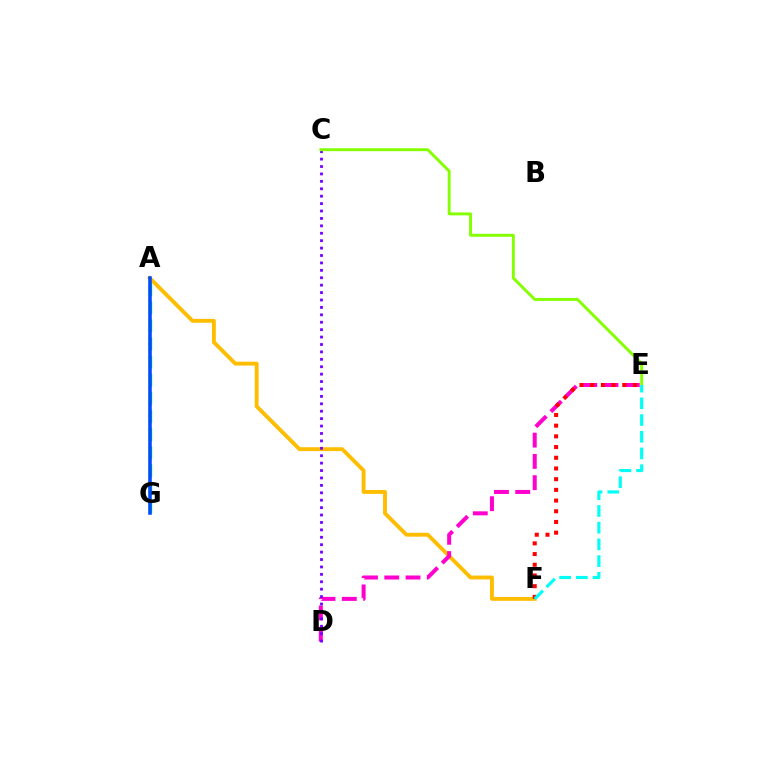{('A', 'G'): [{'color': '#00ff39', 'line_style': 'dashed', 'thickness': 2.46}, {'color': '#004bff', 'line_style': 'solid', 'thickness': 2.56}], ('A', 'F'): [{'color': '#ffbd00', 'line_style': 'solid', 'thickness': 2.79}], ('D', 'E'): [{'color': '#ff00cf', 'line_style': 'dashed', 'thickness': 2.89}], ('E', 'F'): [{'color': '#ff0000', 'line_style': 'dotted', 'thickness': 2.91}, {'color': '#00fff6', 'line_style': 'dashed', 'thickness': 2.27}], ('C', 'D'): [{'color': '#7200ff', 'line_style': 'dotted', 'thickness': 2.01}], ('C', 'E'): [{'color': '#84ff00', 'line_style': 'solid', 'thickness': 2.1}]}